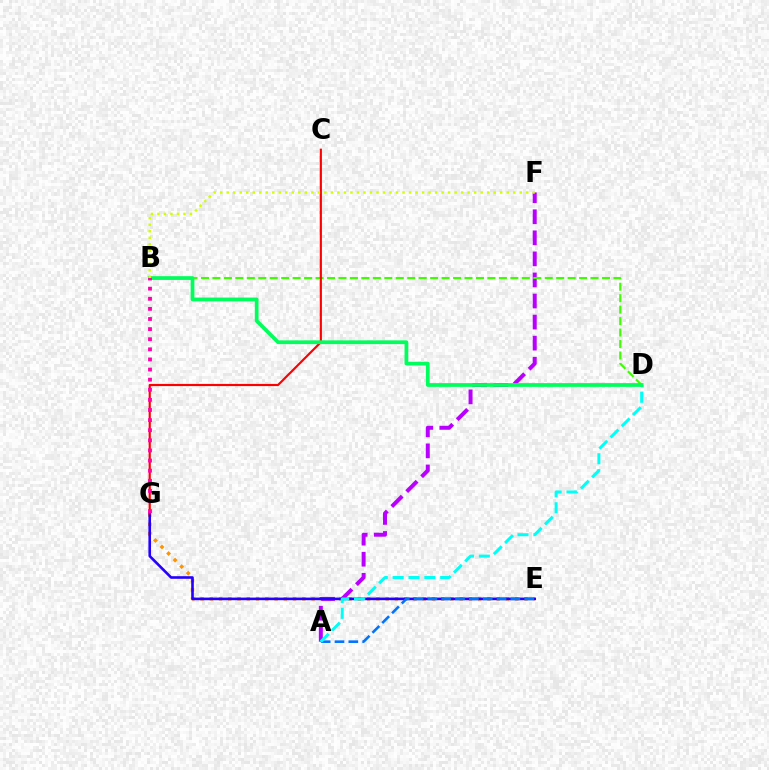{('E', 'G'): [{'color': '#ff9400', 'line_style': 'dotted', 'thickness': 2.51}, {'color': '#2500ff', 'line_style': 'solid', 'thickness': 1.89}], ('A', 'F'): [{'color': '#b900ff', 'line_style': 'dashed', 'thickness': 2.86}], ('B', 'D'): [{'color': '#3dff00', 'line_style': 'dashed', 'thickness': 1.56}, {'color': '#00ff5c', 'line_style': 'solid', 'thickness': 2.7}], ('A', 'E'): [{'color': '#0074ff', 'line_style': 'dashed', 'thickness': 1.88}], ('C', 'G'): [{'color': '#ff0000', 'line_style': 'solid', 'thickness': 1.56}], ('A', 'D'): [{'color': '#00fff6', 'line_style': 'dashed', 'thickness': 2.15}], ('B', 'G'): [{'color': '#ff00ac', 'line_style': 'dotted', 'thickness': 2.75}], ('B', 'F'): [{'color': '#d1ff00', 'line_style': 'dotted', 'thickness': 1.77}]}